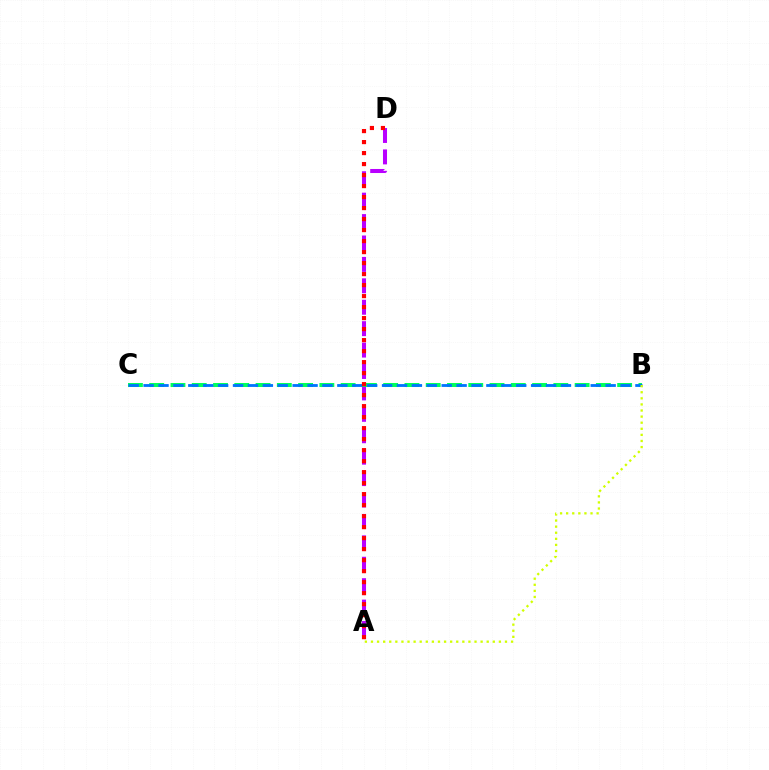{('A', 'D'): [{'color': '#b900ff', 'line_style': 'dashed', 'thickness': 2.91}, {'color': '#ff0000', 'line_style': 'dotted', 'thickness': 2.99}], ('B', 'C'): [{'color': '#00ff5c', 'line_style': 'dashed', 'thickness': 2.89}, {'color': '#0074ff', 'line_style': 'dashed', 'thickness': 2.02}], ('A', 'B'): [{'color': '#d1ff00', 'line_style': 'dotted', 'thickness': 1.65}]}